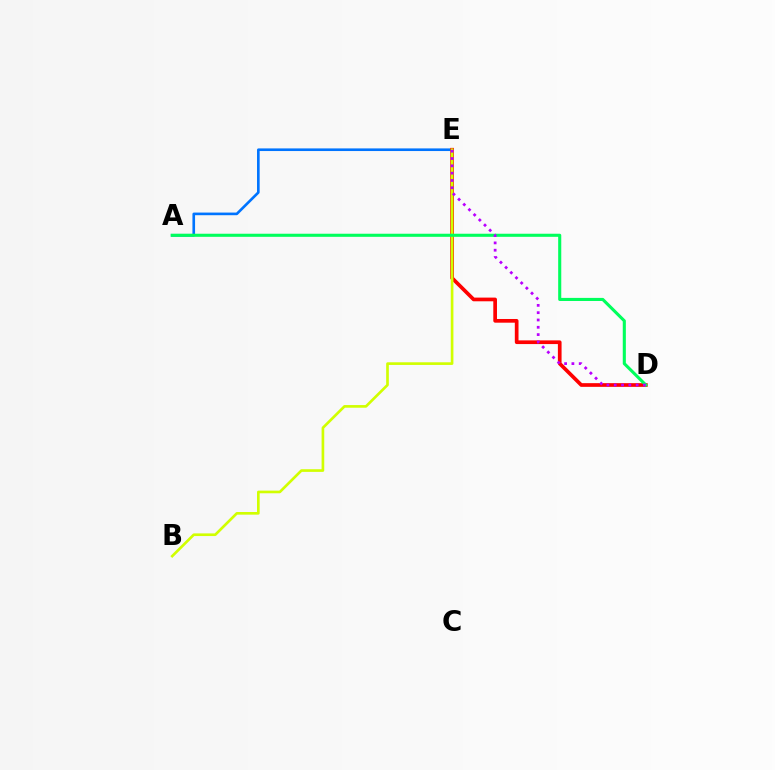{('A', 'E'): [{'color': '#0074ff', 'line_style': 'solid', 'thickness': 1.9}], ('D', 'E'): [{'color': '#ff0000', 'line_style': 'solid', 'thickness': 2.66}, {'color': '#b900ff', 'line_style': 'dotted', 'thickness': 1.99}], ('B', 'E'): [{'color': '#d1ff00', 'line_style': 'solid', 'thickness': 1.91}], ('A', 'D'): [{'color': '#00ff5c', 'line_style': 'solid', 'thickness': 2.23}]}